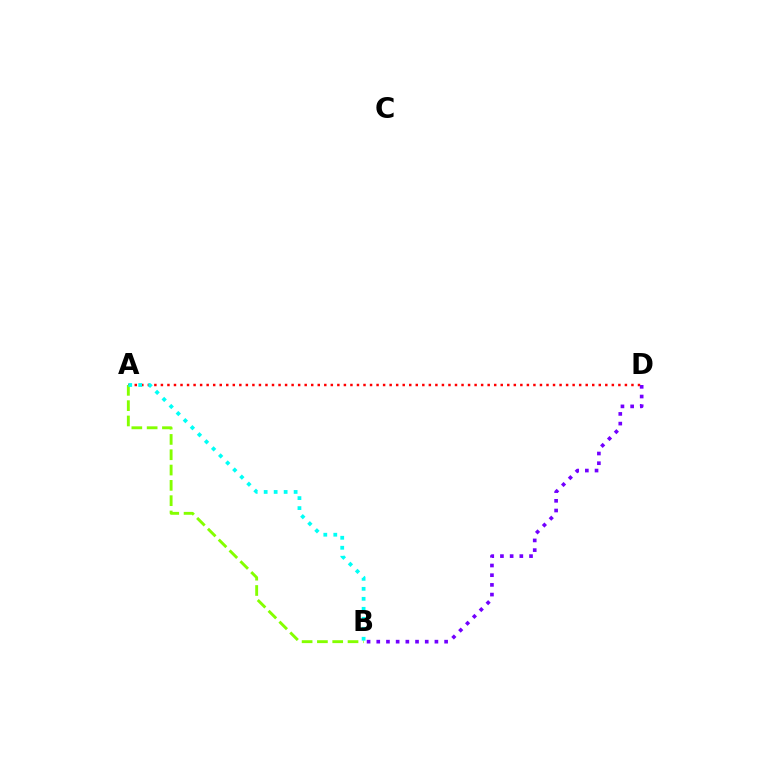{('A', 'D'): [{'color': '#ff0000', 'line_style': 'dotted', 'thickness': 1.78}], ('B', 'D'): [{'color': '#7200ff', 'line_style': 'dotted', 'thickness': 2.63}], ('A', 'B'): [{'color': '#84ff00', 'line_style': 'dashed', 'thickness': 2.08}, {'color': '#00fff6', 'line_style': 'dotted', 'thickness': 2.71}]}